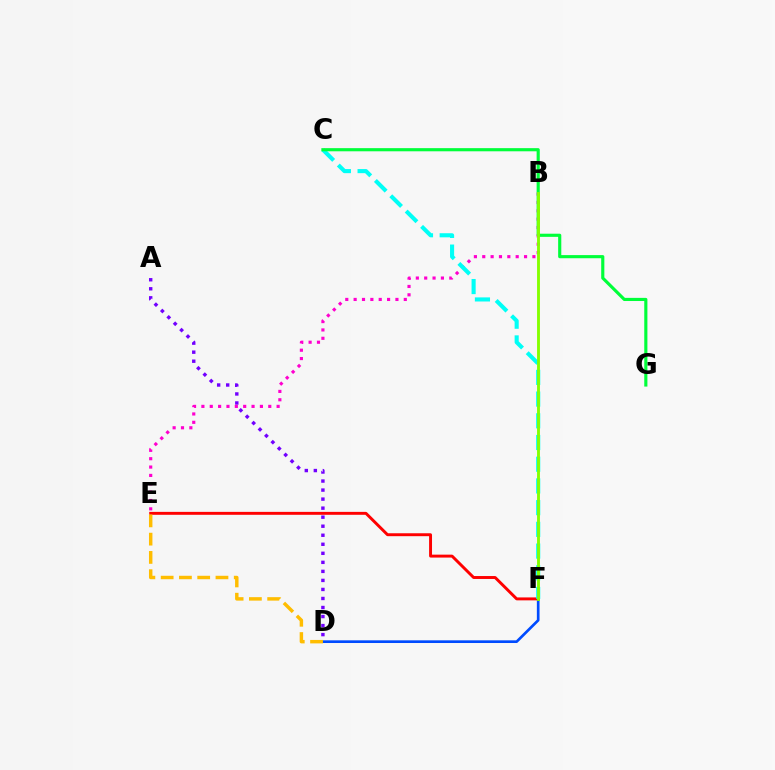{('D', 'F'): [{'color': '#004bff', 'line_style': 'solid', 'thickness': 1.93}], ('A', 'D'): [{'color': '#7200ff', 'line_style': 'dotted', 'thickness': 2.45}], ('E', 'F'): [{'color': '#ff0000', 'line_style': 'solid', 'thickness': 2.11}], ('B', 'E'): [{'color': '#ff00cf', 'line_style': 'dotted', 'thickness': 2.27}], ('C', 'F'): [{'color': '#00fff6', 'line_style': 'dashed', 'thickness': 2.95}], ('C', 'G'): [{'color': '#00ff39', 'line_style': 'solid', 'thickness': 2.26}], ('D', 'E'): [{'color': '#ffbd00', 'line_style': 'dashed', 'thickness': 2.48}], ('B', 'F'): [{'color': '#84ff00', 'line_style': 'solid', 'thickness': 2.07}]}